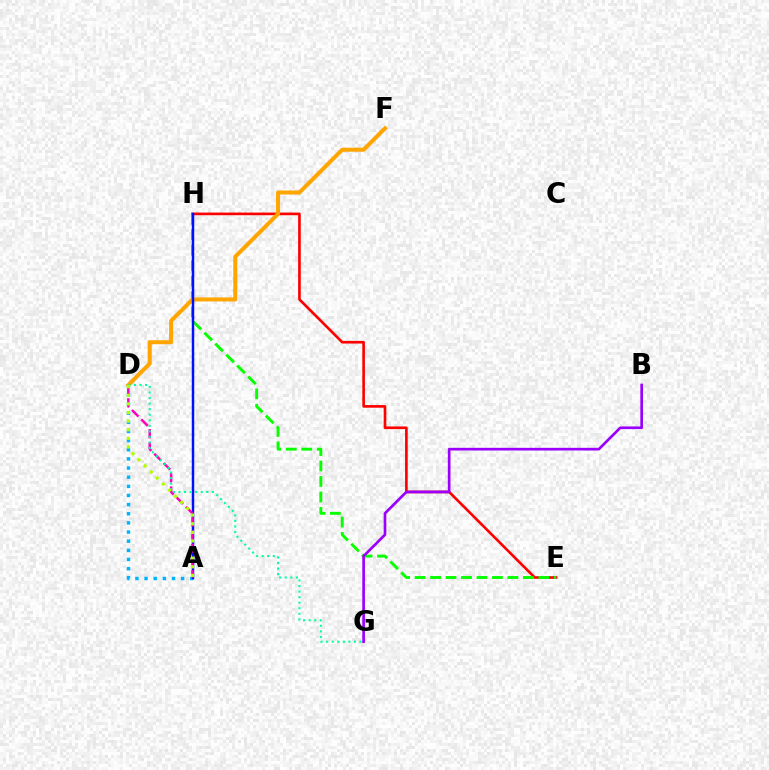{('E', 'H'): [{'color': '#ff0000', 'line_style': 'solid', 'thickness': 1.9}, {'color': '#08ff00', 'line_style': 'dashed', 'thickness': 2.1}], ('A', 'D'): [{'color': '#00b5ff', 'line_style': 'dotted', 'thickness': 2.48}, {'color': '#ff00bd', 'line_style': 'dashed', 'thickness': 1.8}, {'color': '#b3ff00', 'line_style': 'dotted', 'thickness': 2.34}], ('D', 'F'): [{'color': '#ffa500', 'line_style': 'solid', 'thickness': 2.89}], ('A', 'H'): [{'color': '#0010ff', 'line_style': 'solid', 'thickness': 1.79}], ('D', 'G'): [{'color': '#00ff9d', 'line_style': 'dotted', 'thickness': 1.51}], ('B', 'G'): [{'color': '#9b00ff', 'line_style': 'solid', 'thickness': 1.93}]}